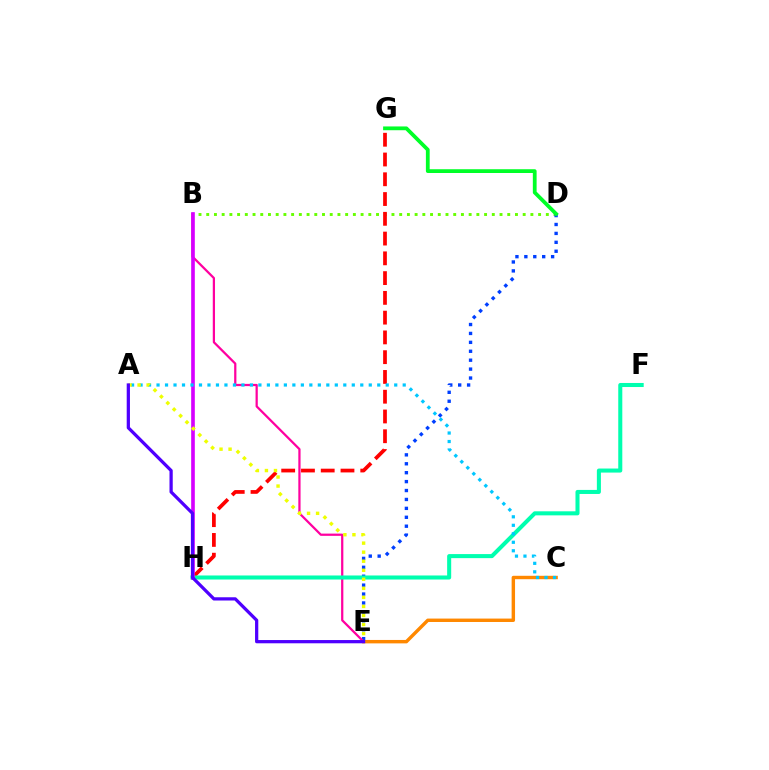{('B', 'D'): [{'color': '#66ff00', 'line_style': 'dotted', 'thickness': 2.1}], ('D', 'E'): [{'color': '#003fff', 'line_style': 'dotted', 'thickness': 2.42}], ('C', 'E'): [{'color': '#ff8800', 'line_style': 'solid', 'thickness': 2.46}], ('B', 'E'): [{'color': '#ff00a0', 'line_style': 'solid', 'thickness': 1.61}], ('G', 'H'): [{'color': '#ff0000', 'line_style': 'dashed', 'thickness': 2.69}], ('F', 'H'): [{'color': '#00ffaf', 'line_style': 'solid', 'thickness': 2.91}], ('B', 'H'): [{'color': '#d600ff', 'line_style': 'solid', 'thickness': 2.62}], ('A', 'C'): [{'color': '#00c7ff', 'line_style': 'dotted', 'thickness': 2.31}], ('A', 'E'): [{'color': '#eeff00', 'line_style': 'dotted', 'thickness': 2.46}, {'color': '#4f00ff', 'line_style': 'solid', 'thickness': 2.34}], ('D', 'G'): [{'color': '#00ff27', 'line_style': 'solid', 'thickness': 2.72}]}